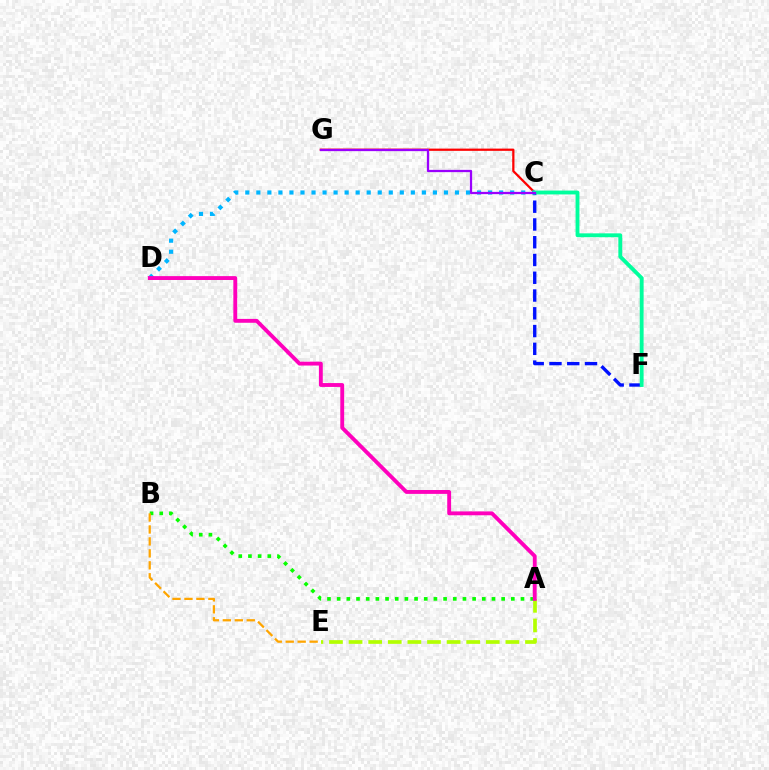{('C', 'F'): [{'color': '#0010ff', 'line_style': 'dashed', 'thickness': 2.41}, {'color': '#00ff9d', 'line_style': 'solid', 'thickness': 2.77}], ('C', 'G'): [{'color': '#ff0000', 'line_style': 'solid', 'thickness': 1.61}, {'color': '#9b00ff', 'line_style': 'solid', 'thickness': 1.63}], ('A', 'E'): [{'color': '#b3ff00', 'line_style': 'dashed', 'thickness': 2.66}], ('C', 'D'): [{'color': '#00b5ff', 'line_style': 'dotted', 'thickness': 3.0}], ('A', 'B'): [{'color': '#08ff00', 'line_style': 'dotted', 'thickness': 2.63}], ('A', 'D'): [{'color': '#ff00bd', 'line_style': 'solid', 'thickness': 2.79}], ('B', 'E'): [{'color': '#ffa500', 'line_style': 'dashed', 'thickness': 1.62}]}